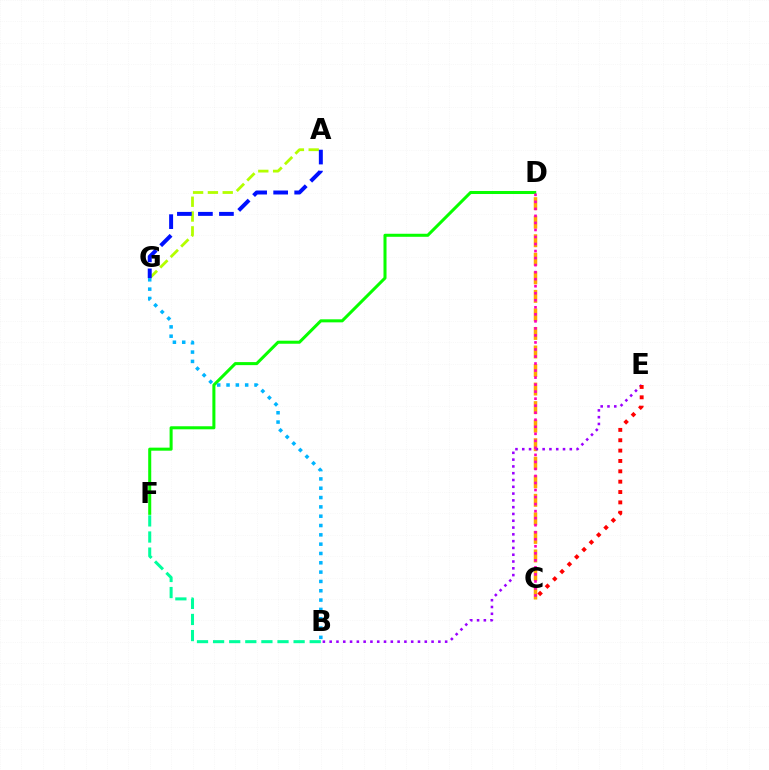{('C', 'D'): [{'color': '#ffa500', 'line_style': 'dashed', 'thickness': 2.52}, {'color': '#ff00bd', 'line_style': 'dotted', 'thickness': 1.91}], ('B', 'F'): [{'color': '#00ff9d', 'line_style': 'dashed', 'thickness': 2.19}], ('D', 'F'): [{'color': '#08ff00', 'line_style': 'solid', 'thickness': 2.18}], ('B', 'E'): [{'color': '#9b00ff', 'line_style': 'dotted', 'thickness': 1.85}], ('C', 'E'): [{'color': '#ff0000', 'line_style': 'dotted', 'thickness': 2.81}], ('A', 'G'): [{'color': '#b3ff00', 'line_style': 'dashed', 'thickness': 2.01}, {'color': '#0010ff', 'line_style': 'dashed', 'thickness': 2.86}], ('B', 'G'): [{'color': '#00b5ff', 'line_style': 'dotted', 'thickness': 2.53}]}